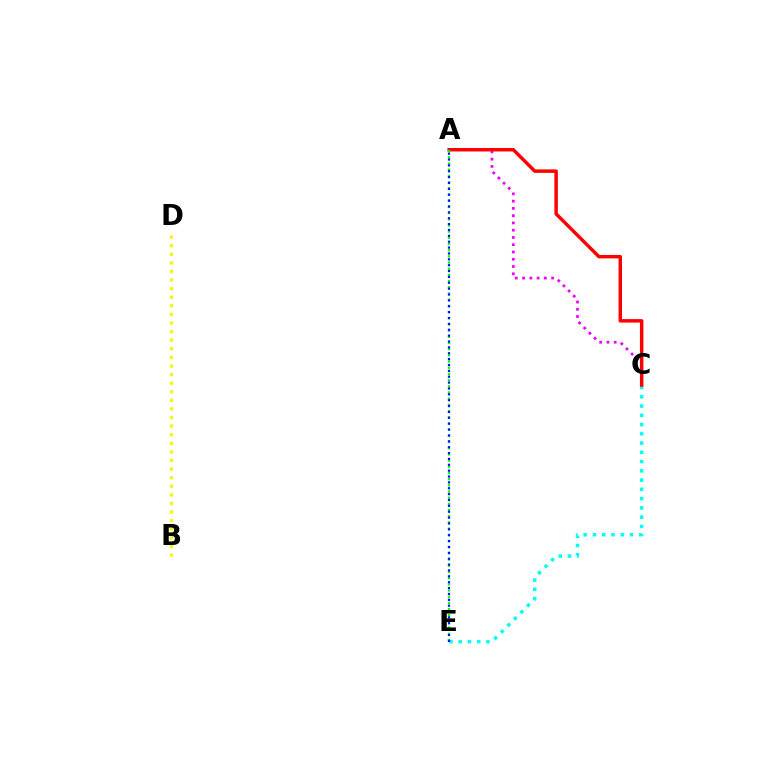{('A', 'C'): [{'color': '#ee00ff', 'line_style': 'dotted', 'thickness': 1.97}, {'color': '#ff0000', 'line_style': 'solid', 'thickness': 2.49}], ('C', 'E'): [{'color': '#00fff6', 'line_style': 'dotted', 'thickness': 2.51}], ('A', 'E'): [{'color': '#08ff00', 'line_style': 'dotted', 'thickness': 1.68}, {'color': '#0010ff', 'line_style': 'dotted', 'thickness': 1.59}], ('B', 'D'): [{'color': '#fcf500', 'line_style': 'dotted', 'thickness': 2.33}]}